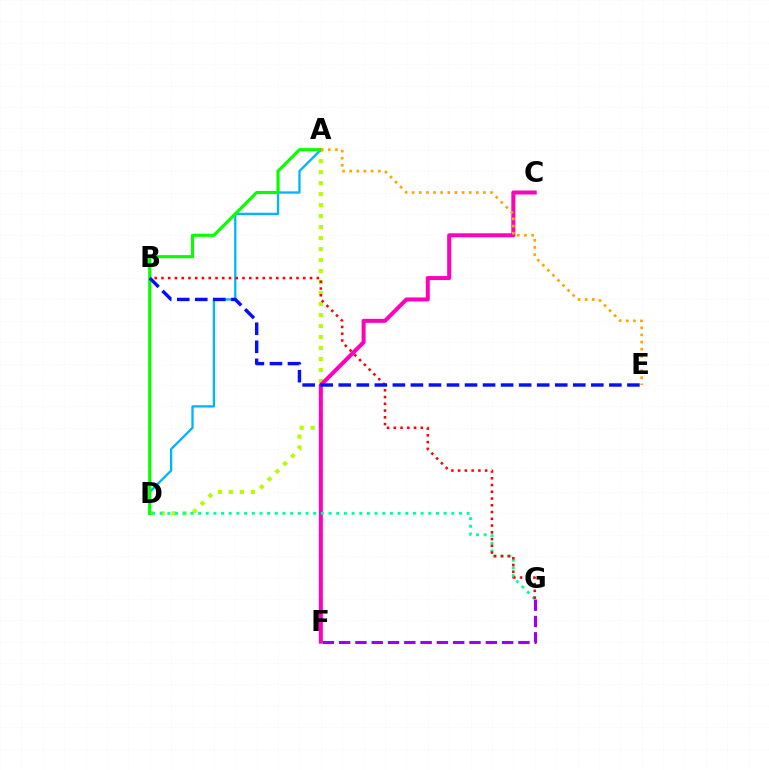{('A', 'D'): [{'color': '#b3ff00', 'line_style': 'dotted', 'thickness': 2.99}, {'color': '#00b5ff', 'line_style': 'solid', 'thickness': 1.66}, {'color': '#08ff00', 'line_style': 'solid', 'thickness': 2.26}], ('F', 'G'): [{'color': '#9b00ff', 'line_style': 'dashed', 'thickness': 2.21}], ('C', 'F'): [{'color': '#ff00bd', 'line_style': 'solid', 'thickness': 2.89}], ('D', 'G'): [{'color': '#00ff9d', 'line_style': 'dotted', 'thickness': 2.09}], ('B', 'G'): [{'color': '#ff0000', 'line_style': 'dotted', 'thickness': 1.84}], ('B', 'E'): [{'color': '#0010ff', 'line_style': 'dashed', 'thickness': 2.45}], ('A', 'E'): [{'color': '#ffa500', 'line_style': 'dotted', 'thickness': 1.94}]}